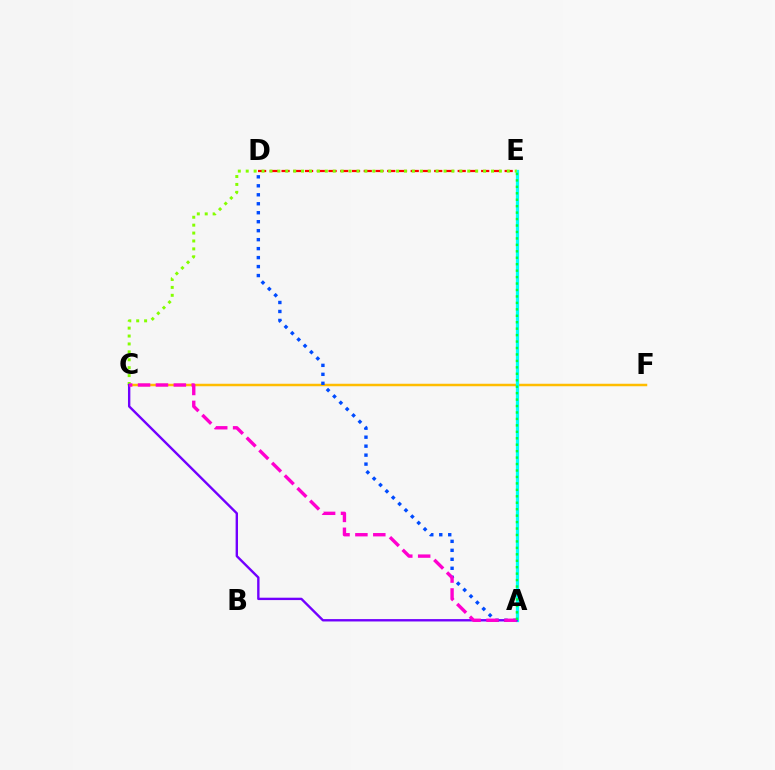{('D', 'E'): [{'color': '#ff0000', 'line_style': 'dashed', 'thickness': 1.6}], ('C', 'F'): [{'color': '#ffbd00', 'line_style': 'solid', 'thickness': 1.8}], ('A', 'E'): [{'color': '#00fff6', 'line_style': 'solid', 'thickness': 2.35}, {'color': '#00ff39', 'line_style': 'dotted', 'thickness': 1.75}], ('C', 'E'): [{'color': '#84ff00', 'line_style': 'dotted', 'thickness': 2.15}], ('A', 'C'): [{'color': '#7200ff', 'line_style': 'solid', 'thickness': 1.71}, {'color': '#ff00cf', 'line_style': 'dashed', 'thickness': 2.43}], ('A', 'D'): [{'color': '#004bff', 'line_style': 'dotted', 'thickness': 2.44}]}